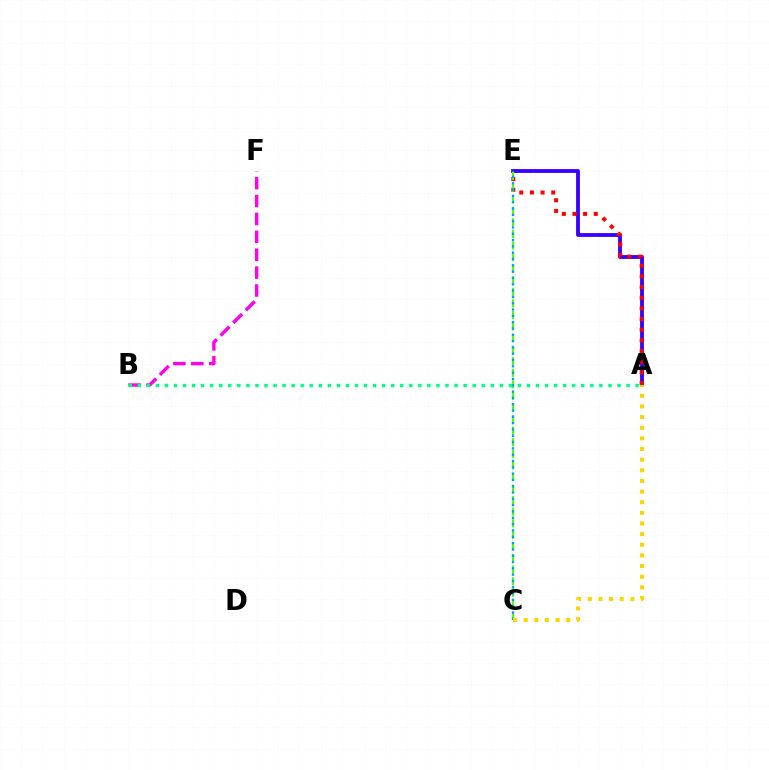{('A', 'E'): [{'color': '#3700ff', 'line_style': 'solid', 'thickness': 2.74}, {'color': '#ff0000', 'line_style': 'dotted', 'thickness': 2.9}], ('B', 'F'): [{'color': '#ff00ed', 'line_style': 'dashed', 'thickness': 2.43}], ('C', 'E'): [{'color': '#4fff00', 'line_style': 'dashed', 'thickness': 1.57}, {'color': '#009eff', 'line_style': 'dotted', 'thickness': 1.72}], ('A', 'C'): [{'color': '#ffd500', 'line_style': 'dotted', 'thickness': 2.89}], ('A', 'B'): [{'color': '#00ff86', 'line_style': 'dotted', 'thickness': 2.46}]}